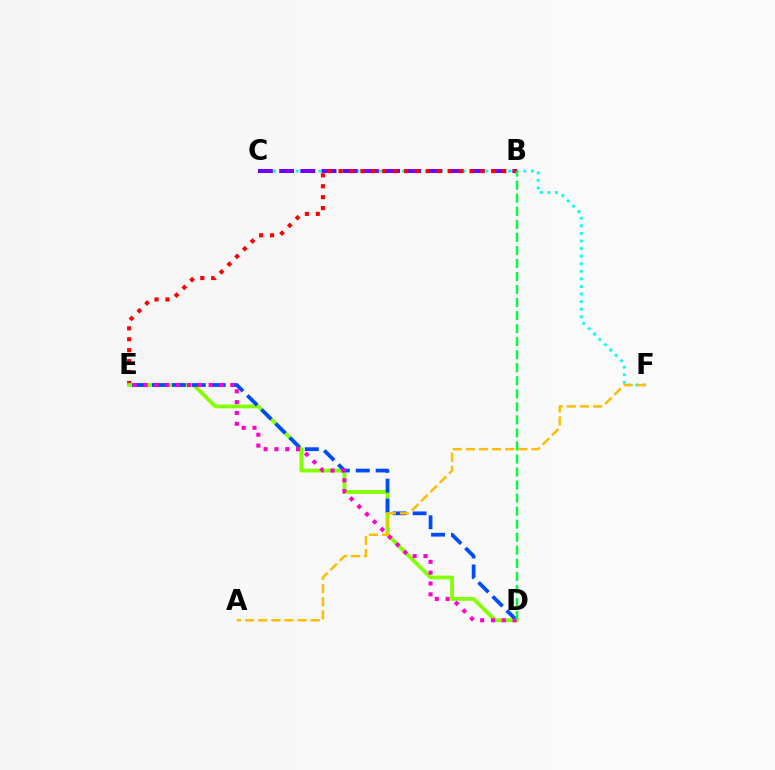{('C', 'F'): [{'color': '#00fff6', 'line_style': 'dotted', 'thickness': 2.06}], ('B', 'C'): [{'color': '#7200ff', 'line_style': 'dashed', 'thickness': 2.88}], ('B', 'E'): [{'color': '#ff0000', 'line_style': 'dotted', 'thickness': 2.97}], ('D', 'E'): [{'color': '#84ff00', 'line_style': 'solid', 'thickness': 2.74}, {'color': '#004bff', 'line_style': 'dashed', 'thickness': 2.71}, {'color': '#ff00cf', 'line_style': 'dotted', 'thickness': 2.94}], ('A', 'F'): [{'color': '#ffbd00', 'line_style': 'dashed', 'thickness': 1.78}], ('B', 'D'): [{'color': '#00ff39', 'line_style': 'dashed', 'thickness': 1.77}]}